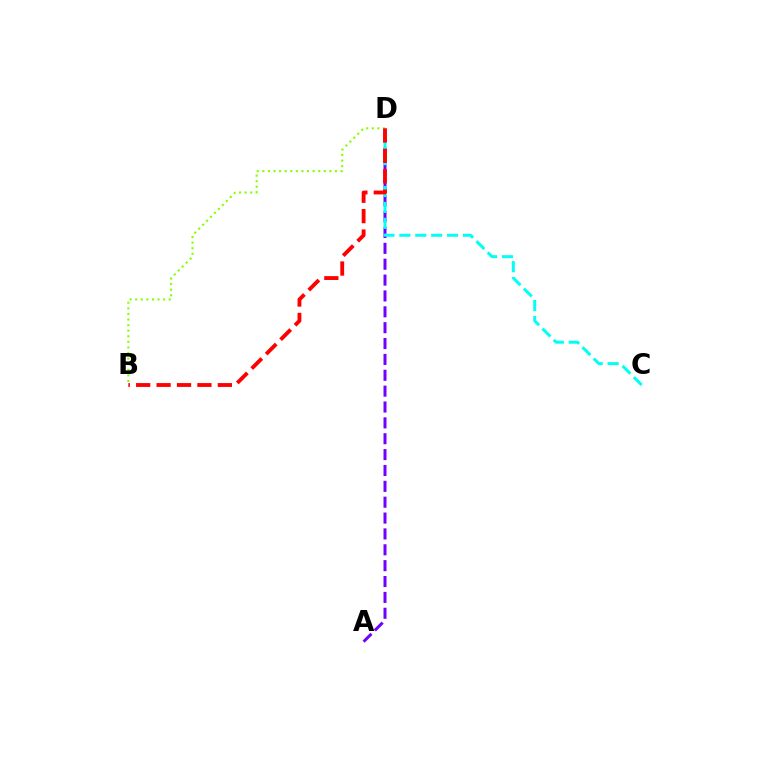{('A', 'D'): [{'color': '#7200ff', 'line_style': 'dashed', 'thickness': 2.16}], ('C', 'D'): [{'color': '#00fff6', 'line_style': 'dashed', 'thickness': 2.16}], ('B', 'D'): [{'color': '#84ff00', 'line_style': 'dotted', 'thickness': 1.52}, {'color': '#ff0000', 'line_style': 'dashed', 'thickness': 2.77}]}